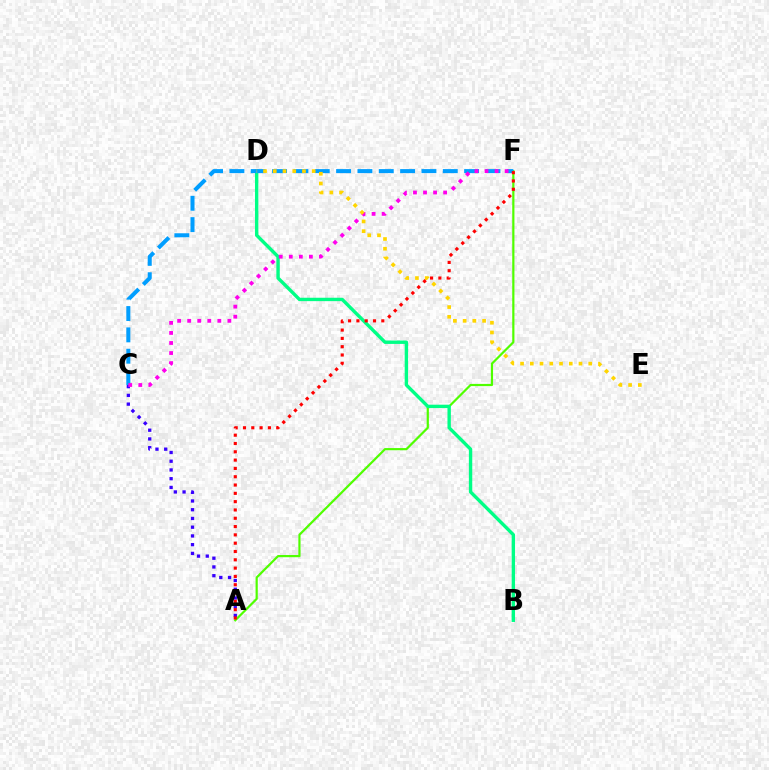{('A', 'C'): [{'color': '#3700ff', 'line_style': 'dotted', 'thickness': 2.37}], ('A', 'F'): [{'color': '#4fff00', 'line_style': 'solid', 'thickness': 1.58}, {'color': '#ff0000', 'line_style': 'dotted', 'thickness': 2.26}], ('B', 'D'): [{'color': '#00ff86', 'line_style': 'solid', 'thickness': 2.44}], ('C', 'F'): [{'color': '#009eff', 'line_style': 'dashed', 'thickness': 2.9}, {'color': '#ff00ed', 'line_style': 'dotted', 'thickness': 2.73}], ('D', 'E'): [{'color': '#ffd500', 'line_style': 'dotted', 'thickness': 2.65}]}